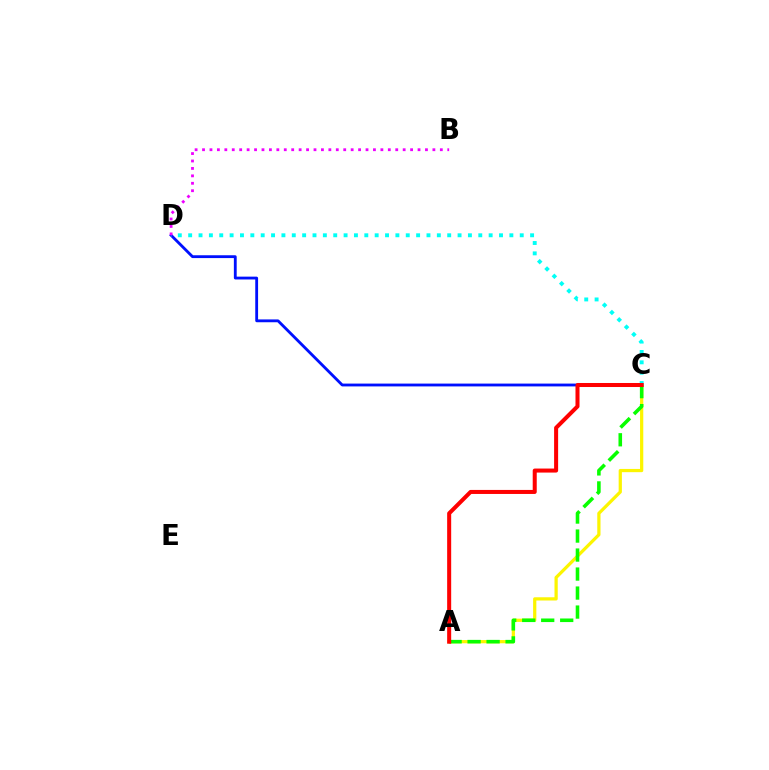{('A', 'C'): [{'color': '#fcf500', 'line_style': 'solid', 'thickness': 2.32}, {'color': '#08ff00', 'line_style': 'dashed', 'thickness': 2.58}, {'color': '#ff0000', 'line_style': 'solid', 'thickness': 2.9}], ('C', 'D'): [{'color': '#0010ff', 'line_style': 'solid', 'thickness': 2.04}, {'color': '#00fff6', 'line_style': 'dotted', 'thickness': 2.82}], ('B', 'D'): [{'color': '#ee00ff', 'line_style': 'dotted', 'thickness': 2.02}]}